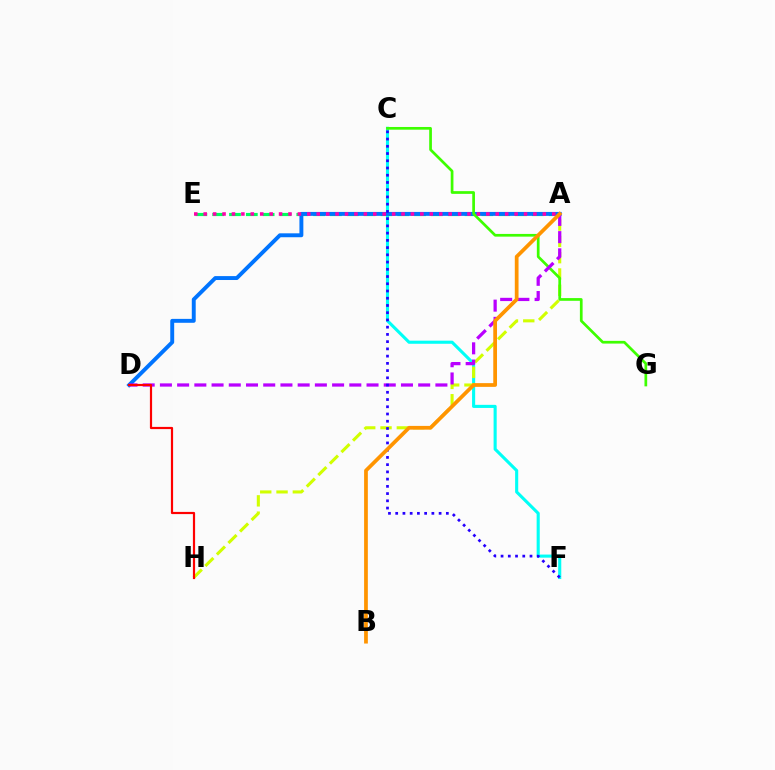{('C', 'F'): [{'color': '#00fff6', 'line_style': 'solid', 'thickness': 2.23}, {'color': '#2500ff', 'line_style': 'dotted', 'thickness': 1.97}], ('A', 'H'): [{'color': '#d1ff00', 'line_style': 'dashed', 'thickness': 2.22}], ('A', 'E'): [{'color': '#00ff5c', 'line_style': 'dashed', 'thickness': 2.29}, {'color': '#ff00ac', 'line_style': 'dotted', 'thickness': 2.56}], ('A', 'D'): [{'color': '#0074ff', 'line_style': 'solid', 'thickness': 2.82}, {'color': '#b900ff', 'line_style': 'dashed', 'thickness': 2.34}], ('C', 'G'): [{'color': '#3dff00', 'line_style': 'solid', 'thickness': 1.95}], ('D', 'H'): [{'color': '#ff0000', 'line_style': 'solid', 'thickness': 1.58}], ('A', 'B'): [{'color': '#ff9400', 'line_style': 'solid', 'thickness': 2.69}]}